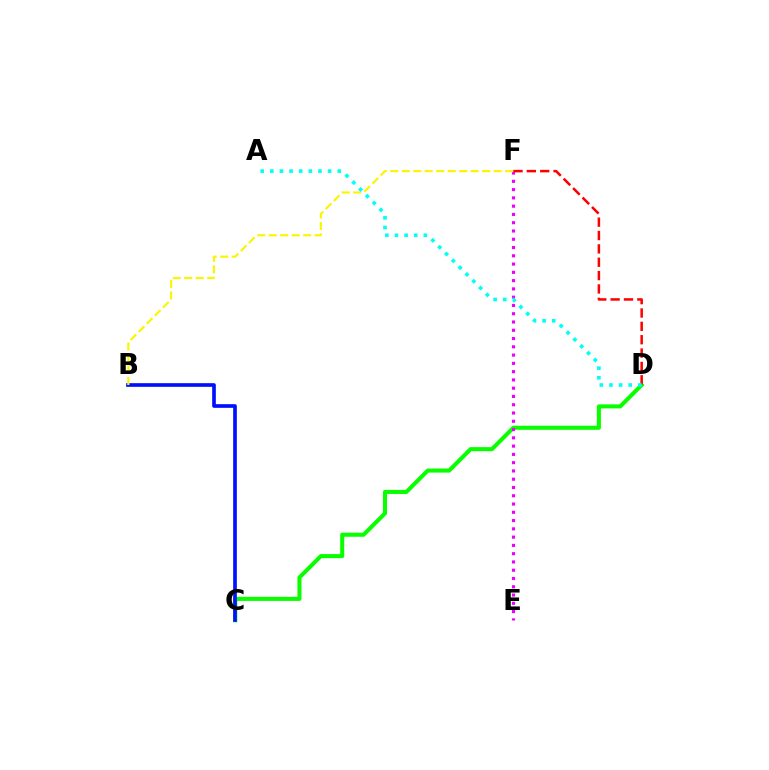{('C', 'D'): [{'color': '#08ff00', 'line_style': 'solid', 'thickness': 2.92}], ('B', 'C'): [{'color': '#0010ff', 'line_style': 'solid', 'thickness': 2.64}], ('E', 'F'): [{'color': '#ee00ff', 'line_style': 'dotted', 'thickness': 2.25}], ('D', 'F'): [{'color': '#ff0000', 'line_style': 'dashed', 'thickness': 1.82}], ('B', 'F'): [{'color': '#fcf500', 'line_style': 'dashed', 'thickness': 1.56}], ('A', 'D'): [{'color': '#00fff6', 'line_style': 'dotted', 'thickness': 2.62}]}